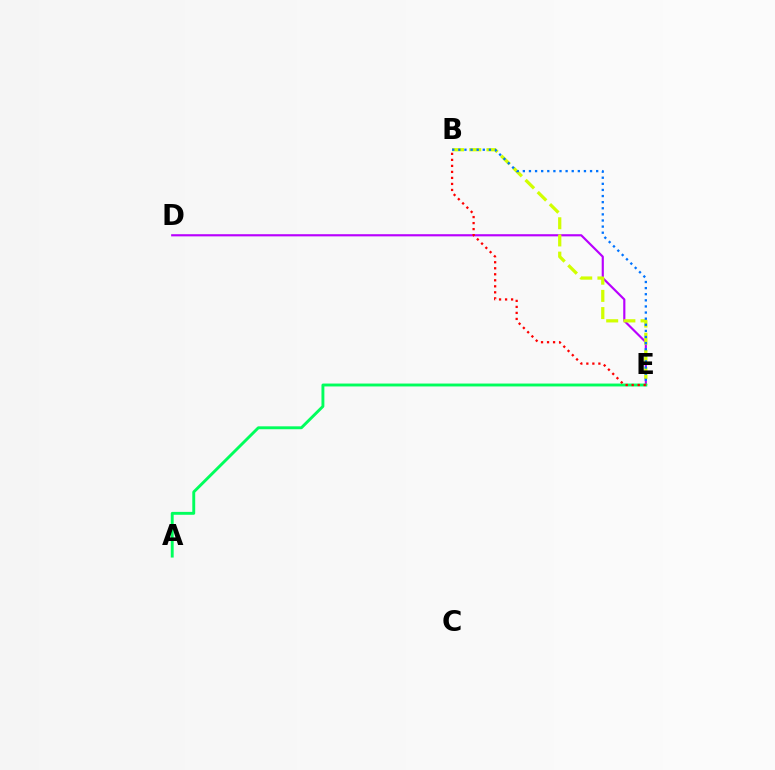{('D', 'E'): [{'color': '#b900ff', 'line_style': 'solid', 'thickness': 1.55}], ('B', 'E'): [{'color': '#d1ff00', 'line_style': 'dashed', 'thickness': 2.33}, {'color': '#0074ff', 'line_style': 'dotted', 'thickness': 1.66}, {'color': '#ff0000', 'line_style': 'dotted', 'thickness': 1.63}], ('A', 'E'): [{'color': '#00ff5c', 'line_style': 'solid', 'thickness': 2.09}]}